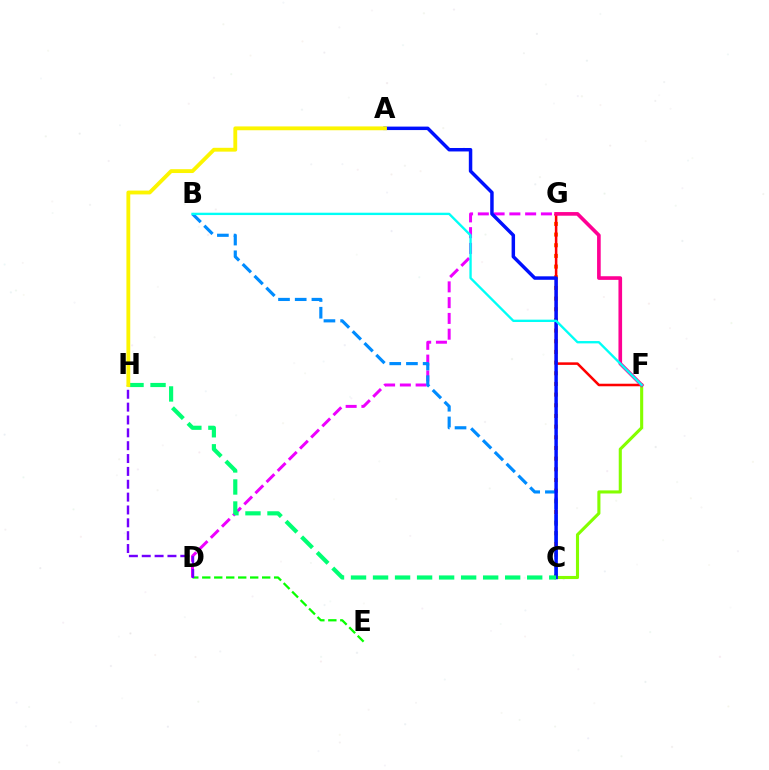{('C', 'G'): [{'color': '#ff7c00', 'line_style': 'dotted', 'thickness': 2.9}], ('D', 'E'): [{'color': '#08ff00', 'line_style': 'dashed', 'thickness': 1.63}], ('F', 'G'): [{'color': '#ff0000', 'line_style': 'solid', 'thickness': 1.83}, {'color': '#ff0094', 'line_style': 'solid', 'thickness': 2.62}], ('D', 'G'): [{'color': '#ee00ff', 'line_style': 'dashed', 'thickness': 2.14}], ('D', 'H'): [{'color': '#7200ff', 'line_style': 'dashed', 'thickness': 1.75}], ('B', 'C'): [{'color': '#008cff', 'line_style': 'dashed', 'thickness': 2.27}], ('C', 'F'): [{'color': '#84ff00', 'line_style': 'solid', 'thickness': 2.23}], ('A', 'C'): [{'color': '#0010ff', 'line_style': 'solid', 'thickness': 2.5}], ('C', 'H'): [{'color': '#00ff74', 'line_style': 'dashed', 'thickness': 2.99}], ('B', 'F'): [{'color': '#00fff6', 'line_style': 'solid', 'thickness': 1.69}], ('A', 'H'): [{'color': '#fcf500', 'line_style': 'solid', 'thickness': 2.76}]}